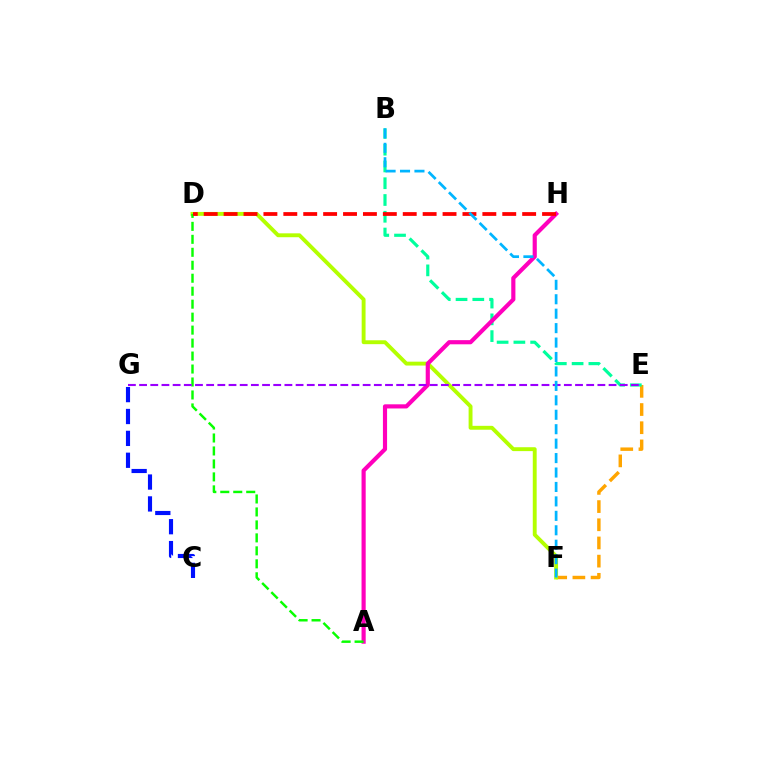{('E', 'F'): [{'color': '#ffa500', 'line_style': 'dashed', 'thickness': 2.47}], ('B', 'E'): [{'color': '#00ff9d', 'line_style': 'dashed', 'thickness': 2.28}], ('C', 'G'): [{'color': '#0010ff', 'line_style': 'dashed', 'thickness': 2.97}], ('D', 'F'): [{'color': '#b3ff00', 'line_style': 'solid', 'thickness': 2.8}], ('A', 'H'): [{'color': '#ff00bd', 'line_style': 'solid', 'thickness': 2.99}], ('A', 'D'): [{'color': '#08ff00', 'line_style': 'dashed', 'thickness': 1.76}], ('E', 'G'): [{'color': '#9b00ff', 'line_style': 'dashed', 'thickness': 1.52}], ('D', 'H'): [{'color': '#ff0000', 'line_style': 'dashed', 'thickness': 2.7}], ('B', 'F'): [{'color': '#00b5ff', 'line_style': 'dashed', 'thickness': 1.96}]}